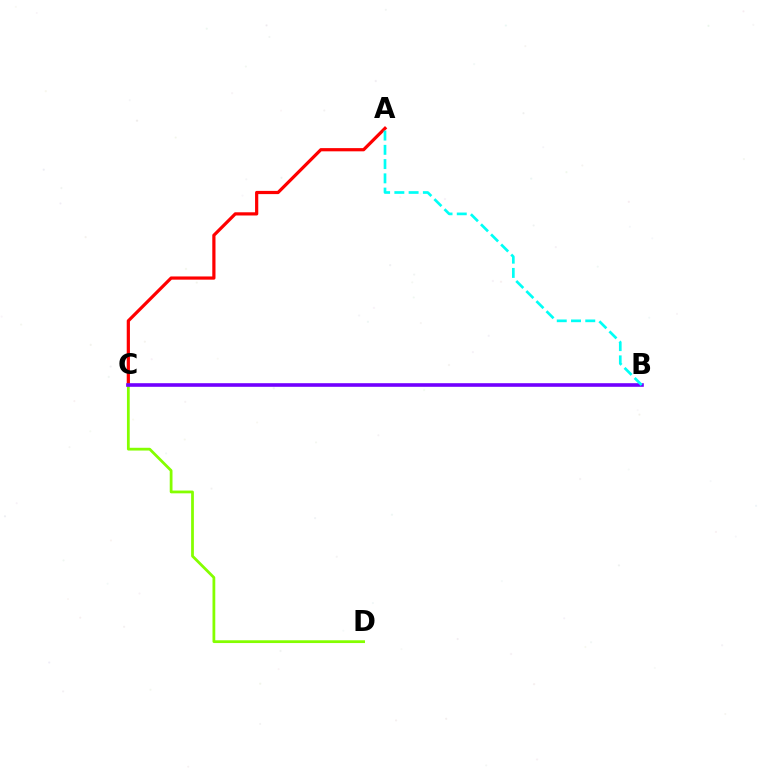{('A', 'C'): [{'color': '#ff0000', 'line_style': 'solid', 'thickness': 2.31}], ('C', 'D'): [{'color': '#84ff00', 'line_style': 'solid', 'thickness': 1.99}], ('B', 'C'): [{'color': '#7200ff', 'line_style': 'solid', 'thickness': 2.6}], ('A', 'B'): [{'color': '#00fff6', 'line_style': 'dashed', 'thickness': 1.94}]}